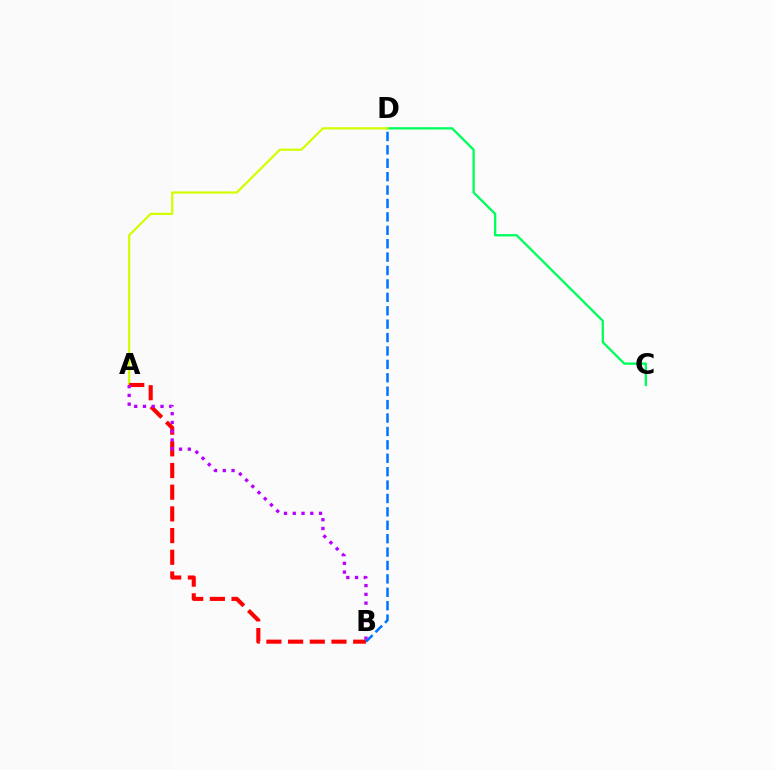{('C', 'D'): [{'color': '#00ff5c', 'line_style': 'solid', 'thickness': 1.67}], ('A', 'D'): [{'color': '#d1ff00', 'line_style': 'solid', 'thickness': 1.61}], ('A', 'B'): [{'color': '#ff0000', 'line_style': 'dashed', 'thickness': 2.95}, {'color': '#b900ff', 'line_style': 'dotted', 'thickness': 2.38}], ('B', 'D'): [{'color': '#0074ff', 'line_style': 'dashed', 'thickness': 1.82}]}